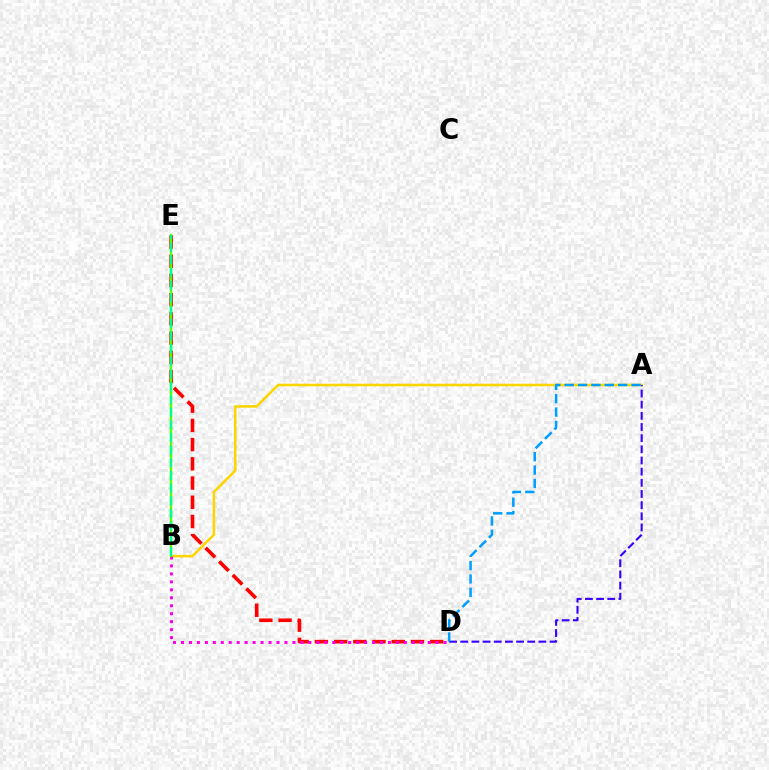{('A', 'B'): [{'color': '#ffd500', 'line_style': 'solid', 'thickness': 1.84}], ('D', 'E'): [{'color': '#ff0000', 'line_style': 'dashed', 'thickness': 2.61}], ('B', 'D'): [{'color': '#ff00ed', 'line_style': 'dotted', 'thickness': 2.16}], ('A', 'D'): [{'color': '#3700ff', 'line_style': 'dashed', 'thickness': 1.52}, {'color': '#009eff', 'line_style': 'dashed', 'thickness': 1.82}], ('B', 'E'): [{'color': '#4fff00', 'line_style': 'solid', 'thickness': 1.62}, {'color': '#00ff86', 'line_style': 'dashed', 'thickness': 1.72}]}